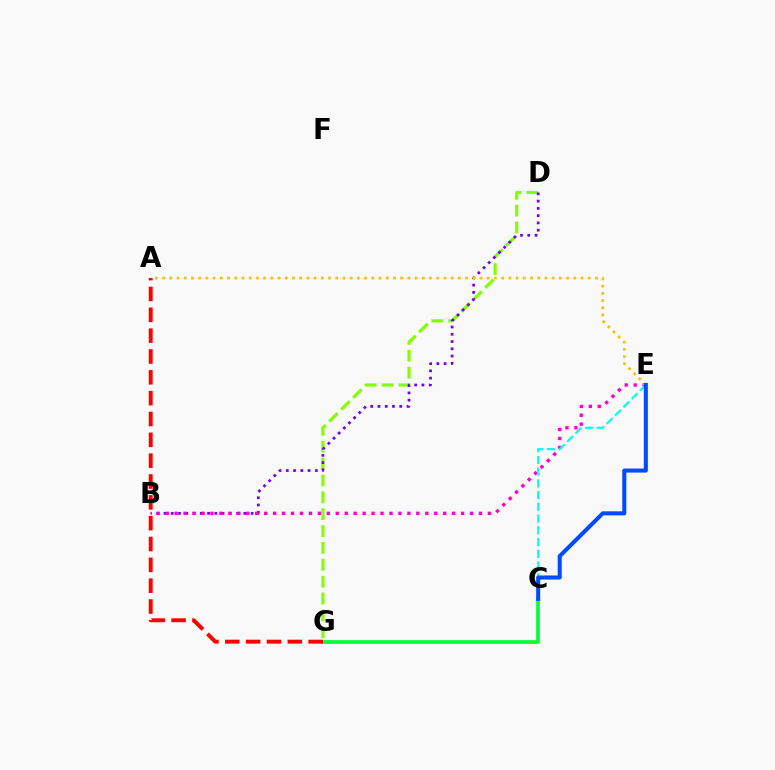{('C', 'G'): [{'color': '#00ff39', 'line_style': 'solid', 'thickness': 2.65}], ('D', 'G'): [{'color': '#84ff00', 'line_style': 'dashed', 'thickness': 2.29}], ('B', 'D'): [{'color': '#7200ff', 'line_style': 'dotted', 'thickness': 1.97}], ('B', 'E'): [{'color': '#ff00cf', 'line_style': 'dotted', 'thickness': 2.43}], ('C', 'E'): [{'color': '#00fff6', 'line_style': 'dashed', 'thickness': 1.59}, {'color': '#004bff', 'line_style': 'solid', 'thickness': 2.91}], ('A', 'E'): [{'color': '#ffbd00', 'line_style': 'dotted', 'thickness': 1.96}], ('A', 'G'): [{'color': '#ff0000', 'line_style': 'dashed', 'thickness': 2.83}]}